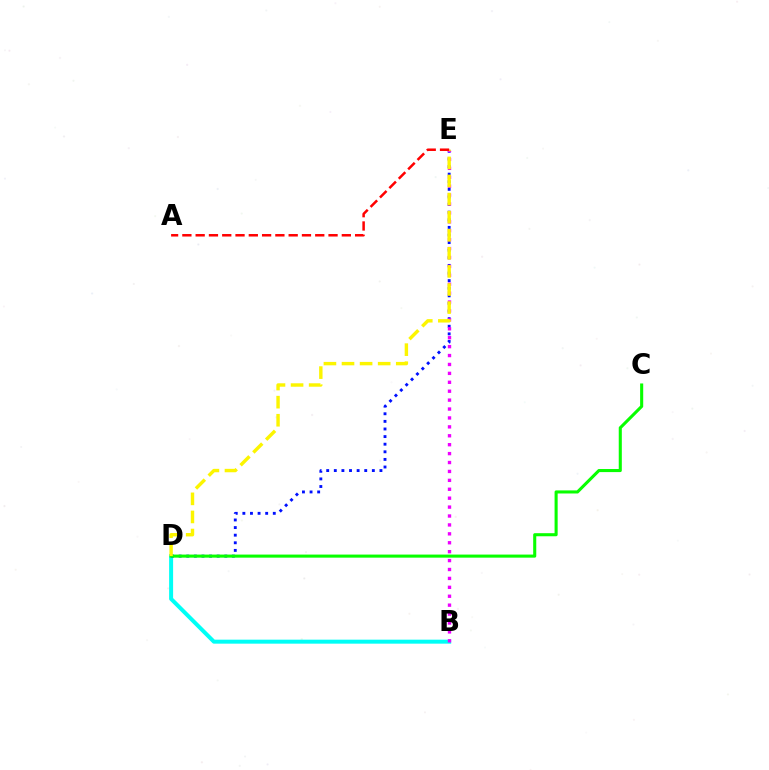{('B', 'D'): [{'color': '#00fff6', 'line_style': 'solid', 'thickness': 2.87}], ('D', 'E'): [{'color': '#0010ff', 'line_style': 'dotted', 'thickness': 2.07}, {'color': '#fcf500', 'line_style': 'dashed', 'thickness': 2.46}], ('B', 'E'): [{'color': '#ee00ff', 'line_style': 'dotted', 'thickness': 2.42}], ('C', 'D'): [{'color': '#08ff00', 'line_style': 'solid', 'thickness': 2.22}], ('A', 'E'): [{'color': '#ff0000', 'line_style': 'dashed', 'thickness': 1.81}]}